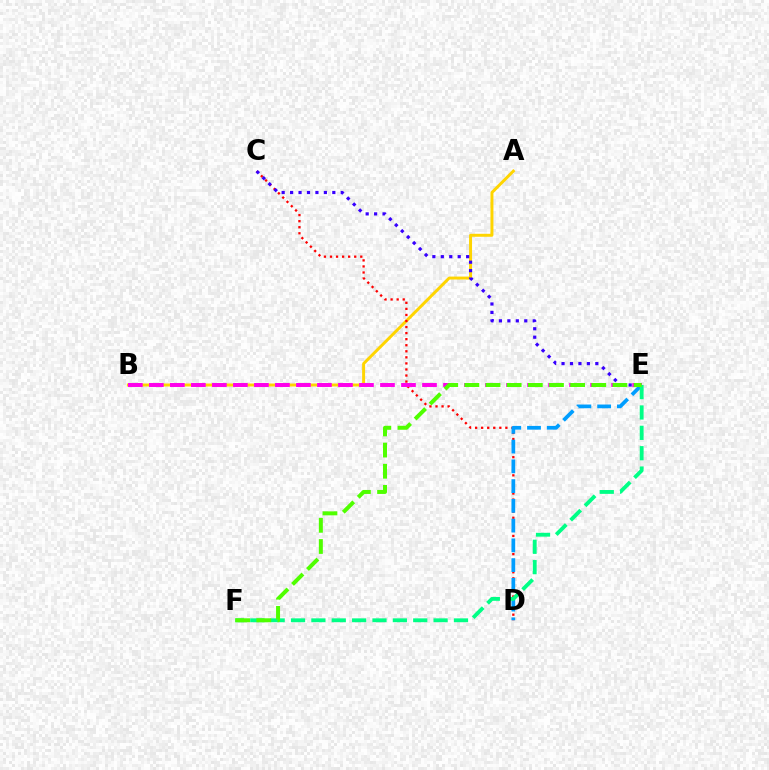{('A', 'B'): [{'color': '#ffd500', 'line_style': 'solid', 'thickness': 2.14}], ('C', 'D'): [{'color': '#ff0000', 'line_style': 'dotted', 'thickness': 1.65}], ('C', 'E'): [{'color': '#3700ff', 'line_style': 'dotted', 'thickness': 2.29}], ('D', 'E'): [{'color': '#009eff', 'line_style': 'dashed', 'thickness': 2.68}], ('B', 'E'): [{'color': '#ff00ed', 'line_style': 'dashed', 'thickness': 2.85}], ('E', 'F'): [{'color': '#00ff86', 'line_style': 'dashed', 'thickness': 2.77}, {'color': '#4fff00', 'line_style': 'dashed', 'thickness': 2.87}]}